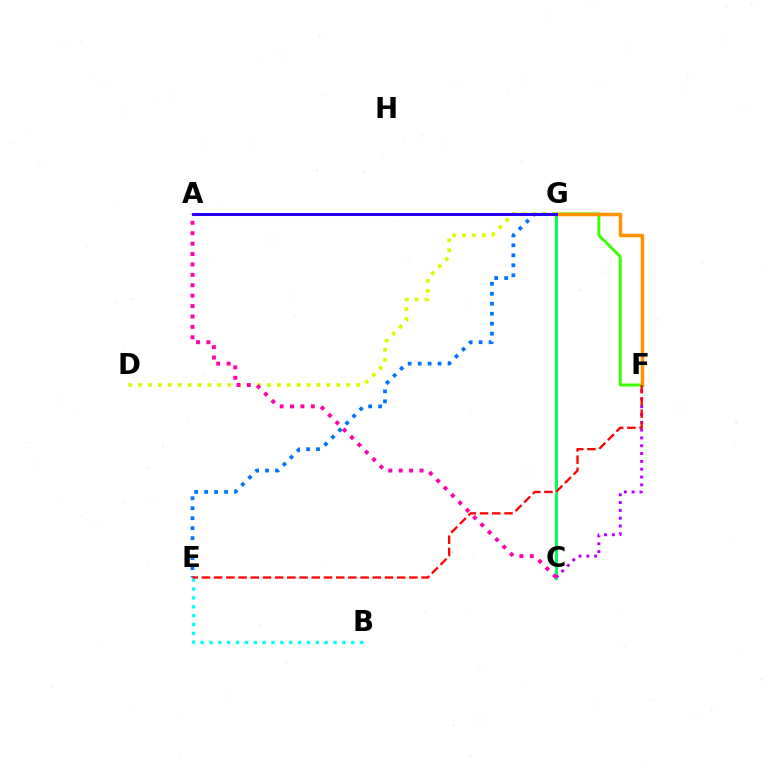{('C', 'G'): [{'color': '#00ff5c', 'line_style': 'solid', 'thickness': 2.13}], ('F', 'G'): [{'color': '#3dff00', 'line_style': 'solid', 'thickness': 2.15}, {'color': '#ff9400', 'line_style': 'solid', 'thickness': 2.52}], ('E', 'G'): [{'color': '#0074ff', 'line_style': 'dotted', 'thickness': 2.71}], ('D', 'G'): [{'color': '#d1ff00', 'line_style': 'dotted', 'thickness': 2.69}], ('C', 'F'): [{'color': '#b900ff', 'line_style': 'dotted', 'thickness': 2.12}], ('A', 'G'): [{'color': '#2500ff', 'line_style': 'solid', 'thickness': 2.19}], ('A', 'C'): [{'color': '#ff00ac', 'line_style': 'dotted', 'thickness': 2.83}], ('B', 'E'): [{'color': '#00fff6', 'line_style': 'dotted', 'thickness': 2.41}], ('E', 'F'): [{'color': '#ff0000', 'line_style': 'dashed', 'thickness': 1.66}]}